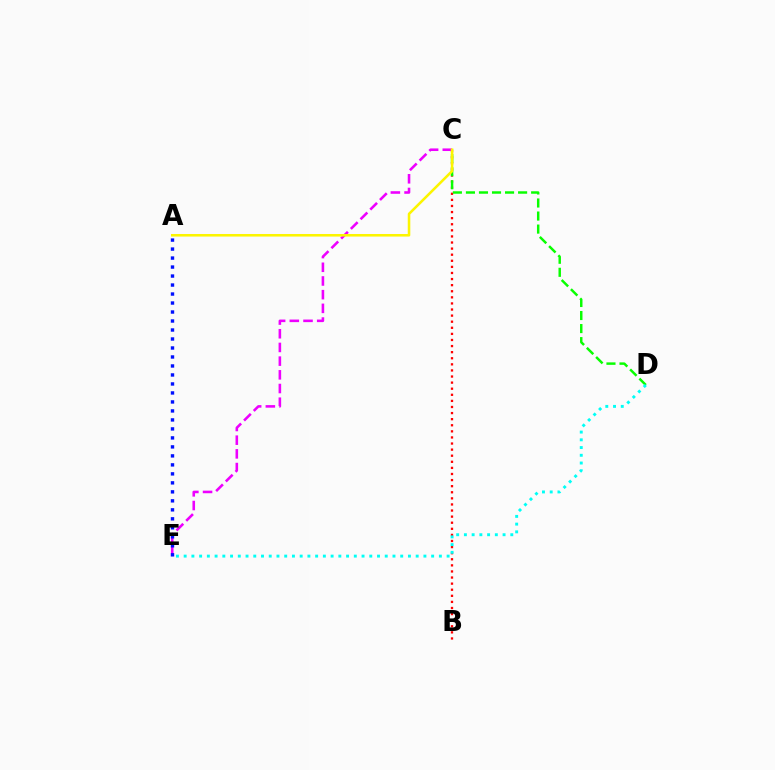{('B', 'C'): [{'color': '#ff0000', 'line_style': 'dotted', 'thickness': 1.66}], ('C', 'D'): [{'color': '#08ff00', 'line_style': 'dashed', 'thickness': 1.77}], ('C', 'E'): [{'color': '#ee00ff', 'line_style': 'dashed', 'thickness': 1.86}], ('A', 'C'): [{'color': '#fcf500', 'line_style': 'solid', 'thickness': 1.85}], ('A', 'E'): [{'color': '#0010ff', 'line_style': 'dotted', 'thickness': 2.44}], ('D', 'E'): [{'color': '#00fff6', 'line_style': 'dotted', 'thickness': 2.1}]}